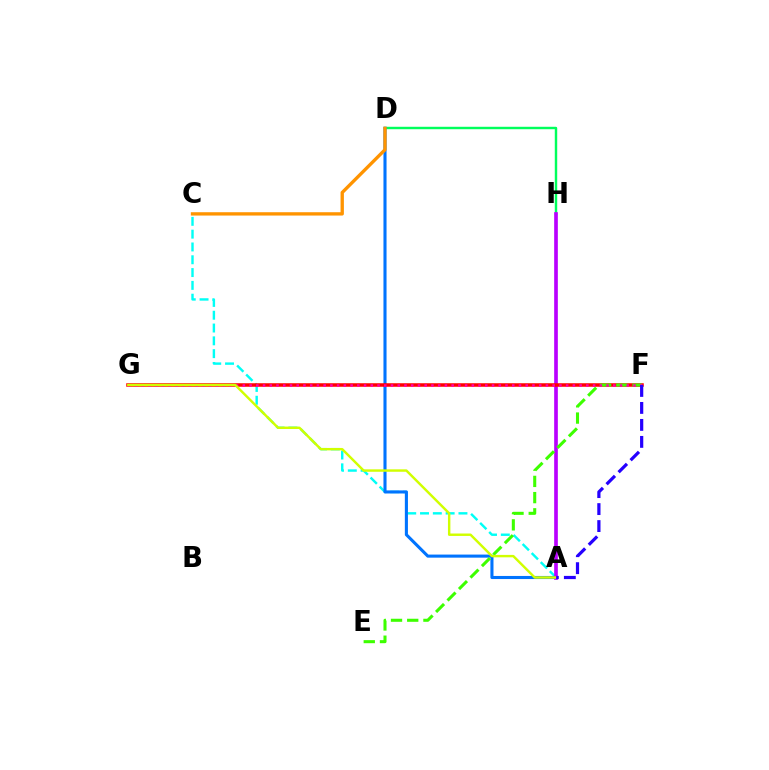{('A', 'C'): [{'color': '#00fff6', 'line_style': 'dashed', 'thickness': 1.74}], ('D', 'H'): [{'color': '#00ff5c', 'line_style': 'solid', 'thickness': 1.75}], ('A', 'D'): [{'color': '#0074ff', 'line_style': 'solid', 'thickness': 2.22}], ('C', 'D'): [{'color': '#ff9400', 'line_style': 'solid', 'thickness': 2.4}], ('A', 'H'): [{'color': '#b900ff', 'line_style': 'solid', 'thickness': 2.64}], ('F', 'G'): [{'color': '#ff0000', 'line_style': 'solid', 'thickness': 2.53}, {'color': '#ff00ac', 'line_style': 'dotted', 'thickness': 1.83}], ('E', 'F'): [{'color': '#3dff00', 'line_style': 'dashed', 'thickness': 2.2}], ('A', 'G'): [{'color': '#d1ff00', 'line_style': 'solid', 'thickness': 1.75}], ('A', 'F'): [{'color': '#2500ff', 'line_style': 'dashed', 'thickness': 2.31}]}